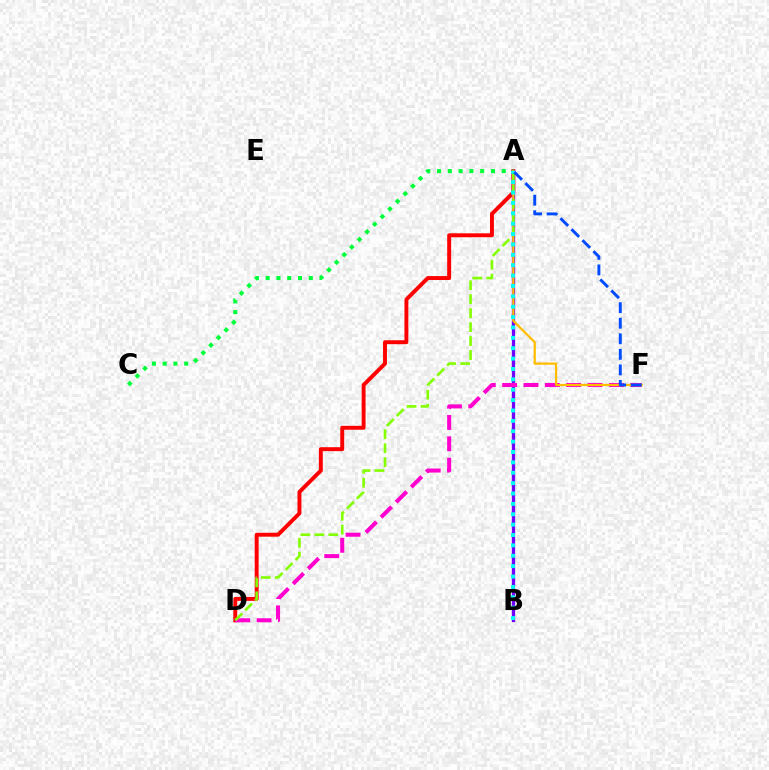{('A', 'D'): [{'color': '#ff0000', 'line_style': 'solid', 'thickness': 2.83}, {'color': '#84ff00', 'line_style': 'dashed', 'thickness': 1.9}], ('A', 'B'): [{'color': '#7200ff', 'line_style': 'solid', 'thickness': 2.36}, {'color': '#00fff6', 'line_style': 'dotted', 'thickness': 2.82}], ('D', 'F'): [{'color': '#ff00cf', 'line_style': 'dashed', 'thickness': 2.9}], ('A', 'F'): [{'color': '#ffbd00', 'line_style': 'solid', 'thickness': 1.62}, {'color': '#004bff', 'line_style': 'dashed', 'thickness': 2.11}], ('A', 'C'): [{'color': '#00ff39', 'line_style': 'dotted', 'thickness': 2.93}]}